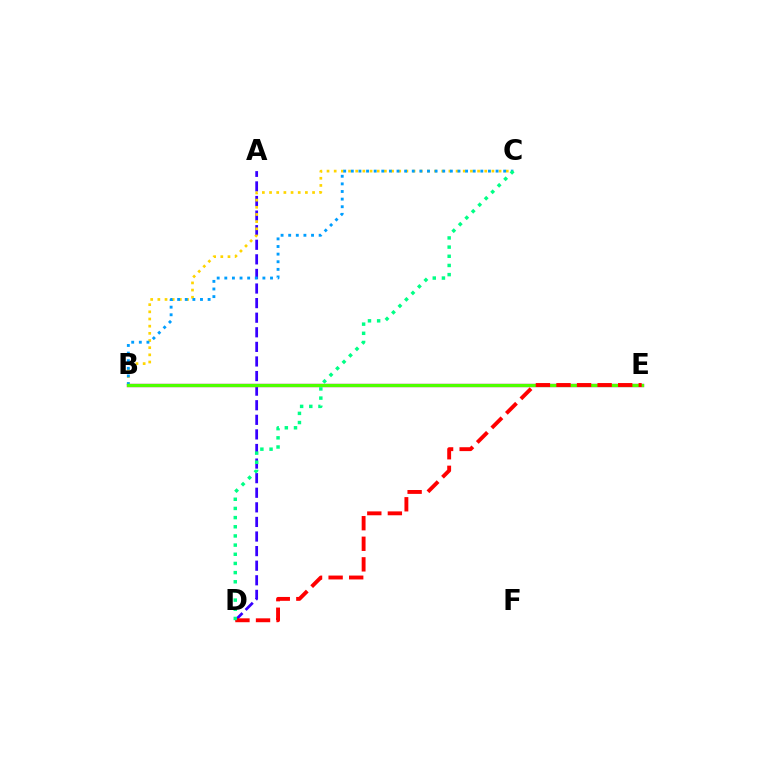{('A', 'D'): [{'color': '#3700ff', 'line_style': 'dashed', 'thickness': 1.98}], ('B', 'E'): [{'color': '#ff00ed', 'line_style': 'solid', 'thickness': 2.4}, {'color': '#4fff00', 'line_style': 'solid', 'thickness': 2.38}], ('B', 'C'): [{'color': '#ffd500', 'line_style': 'dotted', 'thickness': 1.95}, {'color': '#009eff', 'line_style': 'dotted', 'thickness': 2.07}], ('D', 'E'): [{'color': '#ff0000', 'line_style': 'dashed', 'thickness': 2.79}], ('C', 'D'): [{'color': '#00ff86', 'line_style': 'dotted', 'thickness': 2.49}]}